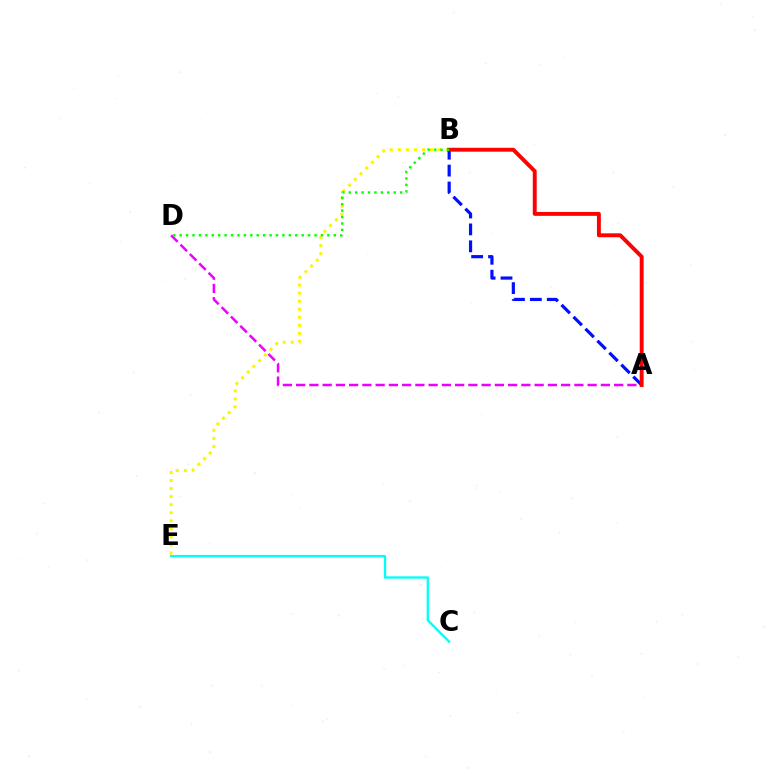{('B', 'E'): [{'color': '#fcf500', 'line_style': 'dotted', 'thickness': 2.19}], ('C', 'E'): [{'color': '#00fff6', 'line_style': 'solid', 'thickness': 1.67}], ('A', 'B'): [{'color': '#0010ff', 'line_style': 'dashed', 'thickness': 2.3}, {'color': '#ff0000', 'line_style': 'solid', 'thickness': 2.81}], ('A', 'D'): [{'color': '#ee00ff', 'line_style': 'dashed', 'thickness': 1.8}], ('B', 'D'): [{'color': '#08ff00', 'line_style': 'dotted', 'thickness': 1.74}]}